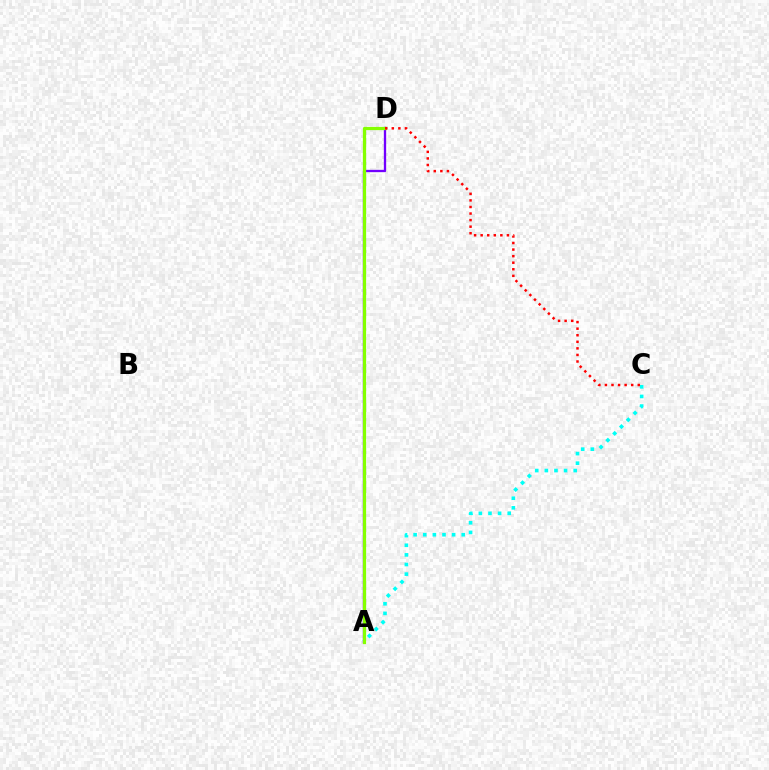{('A', 'C'): [{'color': '#00fff6', 'line_style': 'dotted', 'thickness': 2.62}], ('A', 'D'): [{'color': '#7200ff', 'line_style': 'solid', 'thickness': 1.67}, {'color': '#84ff00', 'line_style': 'solid', 'thickness': 2.34}], ('C', 'D'): [{'color': '#ff0000', 'line_style': 'dotted', 'thickness': 1.78}]}